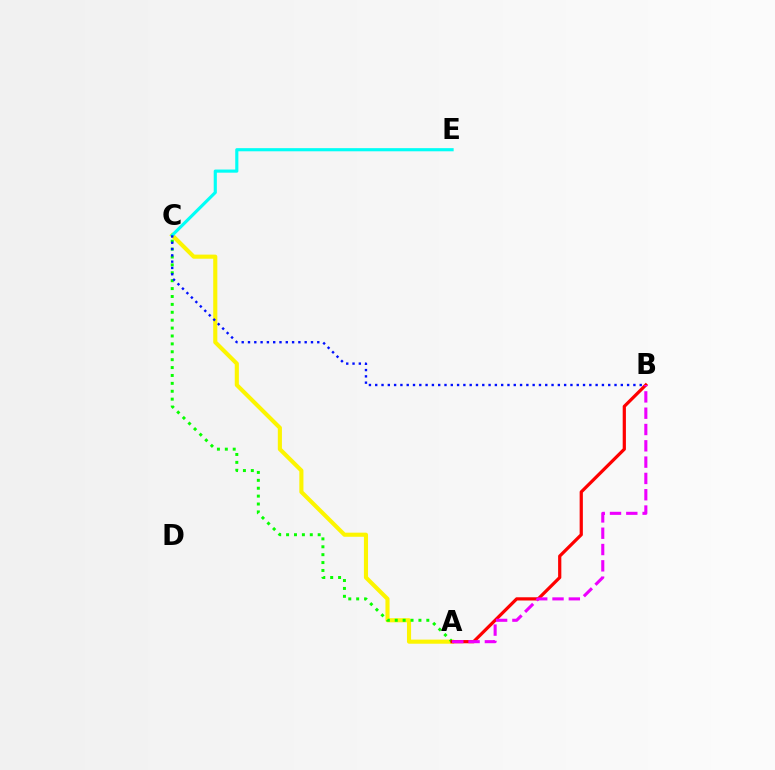{('A', 'C'): [{'color': '#fcf500', 'line_style': 'solid', 'thickness': 2.96}, {'color': '#08ff00', 'line_style': 'dotted', 'thickness': 2.15}], ('C', 'E'): [{'color': '#00fff6', 'line_style': 'solid', 'thickness': 2.26}], ('A', 'B'): [{'color': '#ff0000', 'line_style': 'solid', 'thickness': 2.32}, {'color': '#ee00ff', 'line_style': 'dashed', 'thickness': 2.22}], ('B', 'C'): [{'color': '#0010ff', 'line_style': 'dotted', 'thickness': 1.71}]}